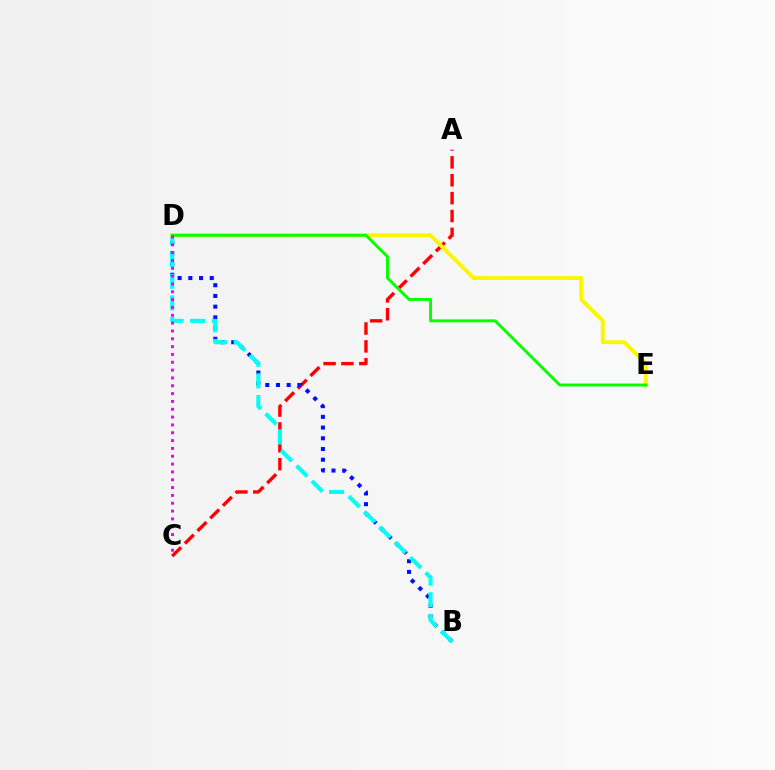{('A', 'C'): [{'color': '#ff0000', 'line_style': 'dashed', 'thickness': 2.43}], ('B', 'D'): [{'color': '#0010ff', 'line_style': 'dotted', 'thickness': 2.91}, {'color': '#00fff6', 'line_style': 'dashed', 'thickness': 2.94}], ('D', 'E'): [{'color': '#fcf500', 'line_style': 'solid', 'thickness': 2.79}, {'color': '#08ff00', 'line_style': 'solid', 'thickness': 2.11}], ('C', 'D'): [{'color': '#ee00ff', 'line_style': 'dotted', 'thickness': 2.13}]}